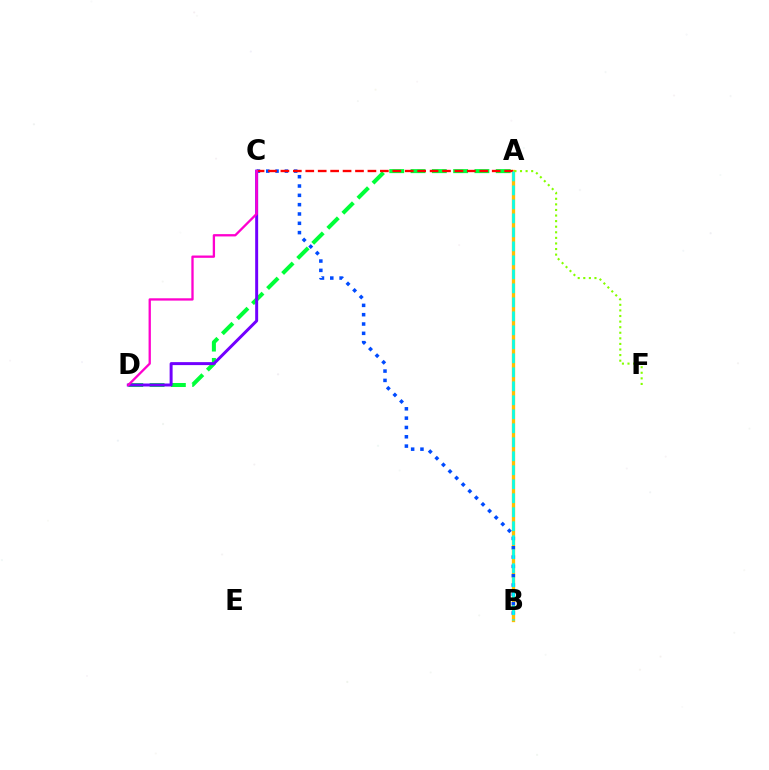{('A', 'B'): [{'color': '#ffbd00', 'line_style': 'solid', 'thickness': 2.38}, {'color': '#00fff6', 'line_style': 'dashed', 'thickness': 1.9}], ('B', 'C'): [{'color': '#004bff', 'line_style': 'dotted', 'thickness': 2.53}], ('A', 'D'): [{'color': '#00ff39', 'line_style': 'dashed', 'thickness': 2.89}], ('A', 'C'): [{'color': '#ff0000', 'line_style': 'dashed', 'thickness': 1.69}], ('C', 'D'): [{'color': '#7200ff', 'line_style': 'solid', 'thickness': 2.14}, {'color': '#ff00cf', 'line_style': 'solid', 'thickness': 1.66}], ('A', 'F'): [{'color': '#84ff00', 'line_style': 'dotted', 'thickness': 1.52}]}